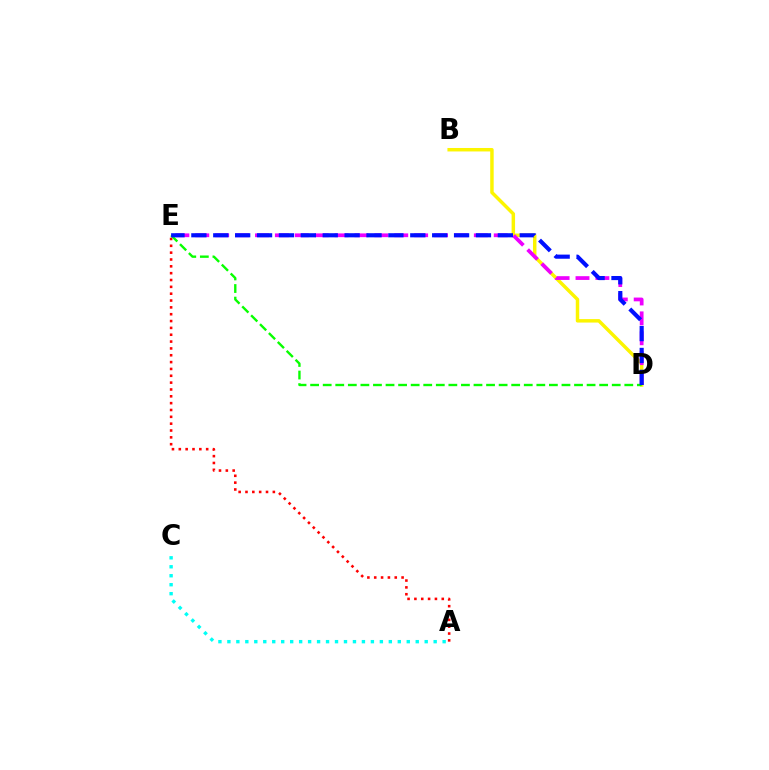{('B', 'D'): [{'color': '#fcf500', 'line_style': 'solid', 'thickness': 2.49}], ('A', 'E'): [{'color': '#ff0000', 'line_style': 'dotted', 'thickness': 1.86}], ('D', 'E'): [{'color': '#ee00ff', 'line_style': 'dashed', 'thickness': 2.7}, {'color': '#08ff00', 'line_style': 'dashed', 'thickness': 1.71}, {'color': '#0010ff', 'line_style': 'dashed', 'thickness': 2.97}], ('A', 'C'): [{'color': '#00fff6', 'line_style': 'dotted', 'thickness': 2.44}]}